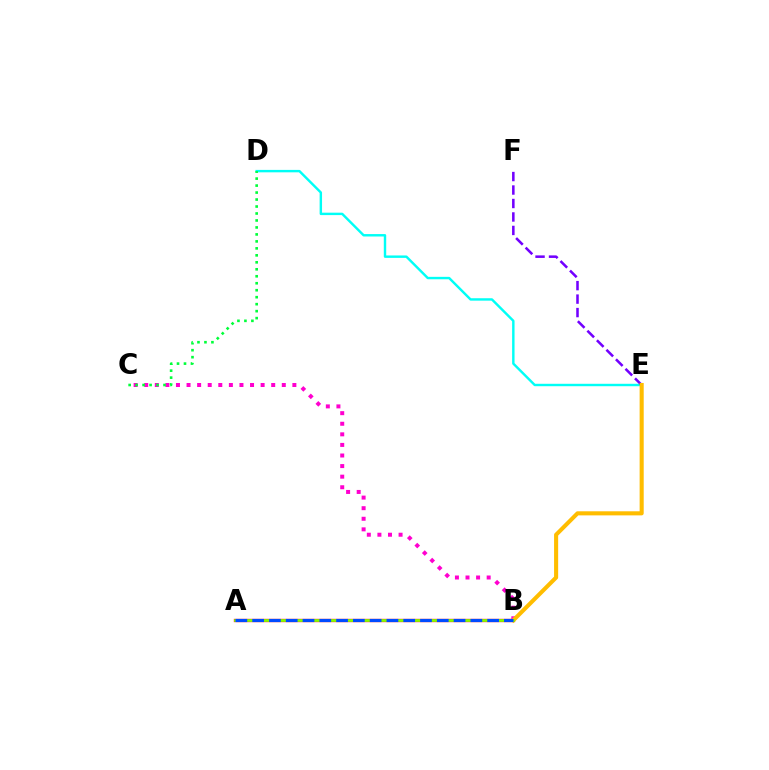{('D', 'E'): [{'color': '#00fff6', 'line_style': 'solid', 'thickness': 1.75}], ('E', 'F'): [{'color': '#7200ff', 'line_style': 'dashed', 'thickness': 1.83}], ('B', 'C'): [{'color': '#ff00cf', 'line_style': 'dotted', 'thickness': 2.88}], ('A', 'B'): [{'color': '#ff0000', 'line_style': 'solid', 'thickness': 2.39}, {'color': '#84ff00', 'line_style': 'solid', 'thickness': 1.97}, {'color': '#004bff', 'line_style': 'dashed', 'thickness': 2.28}], ('B', 'E'): [{'color': '#ffbd00', 'line_style': 'solid', 'thickness': 2.94}], ('C', 'D'): [{'color': '#00ff39', 'line_style': 'dotted', 'thickness': 1.9}]}